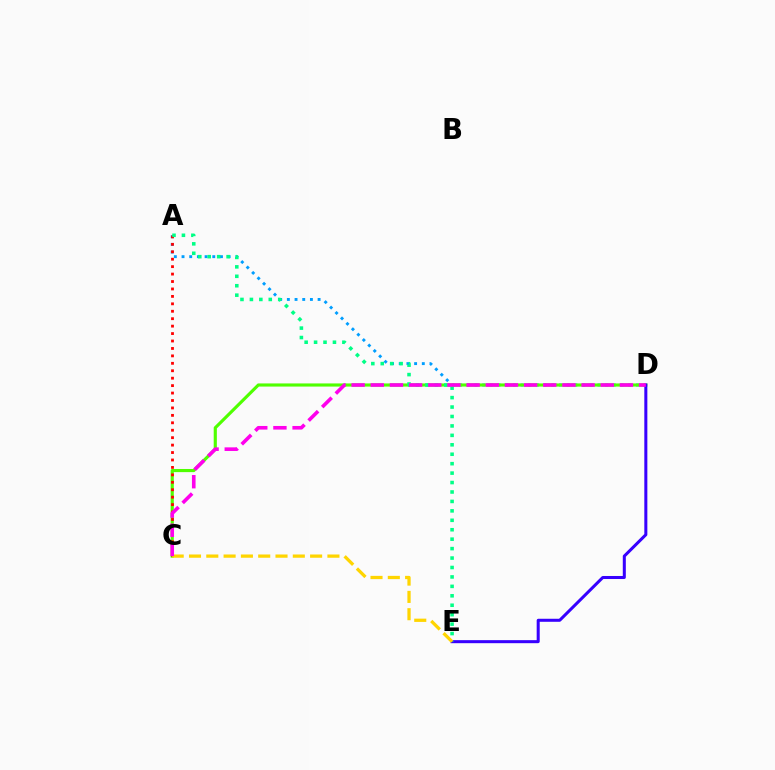{('A', 'D'): [{'color': '#009eff', 'line_style': 'dotted', 'thickness': 2.09}], ('C', 'D'): [{'color': '#4fff00', 'line_style': 'solid', 'thickness': 2.26}, {'color': '#ff00ed', 'line_style': 'dashed', 'thickness': 2.6}], ('A', 'C'): [{'color': '#ff0000', 'line_style': 'dotted', 'thickness': 2.02}], ('D', 'E'): [{'color': '#3700ff', 'line_style': 'solid', 'thickness': 2.18}], ('A', 'E'): [{'color': '#00ff86', 'line_style': 'dotted', 'thickness': 2.56}], ('C', 'E'): [{'color': '#ffd500', 'line_style': 'dashed', 'thickness': 2.35}]}